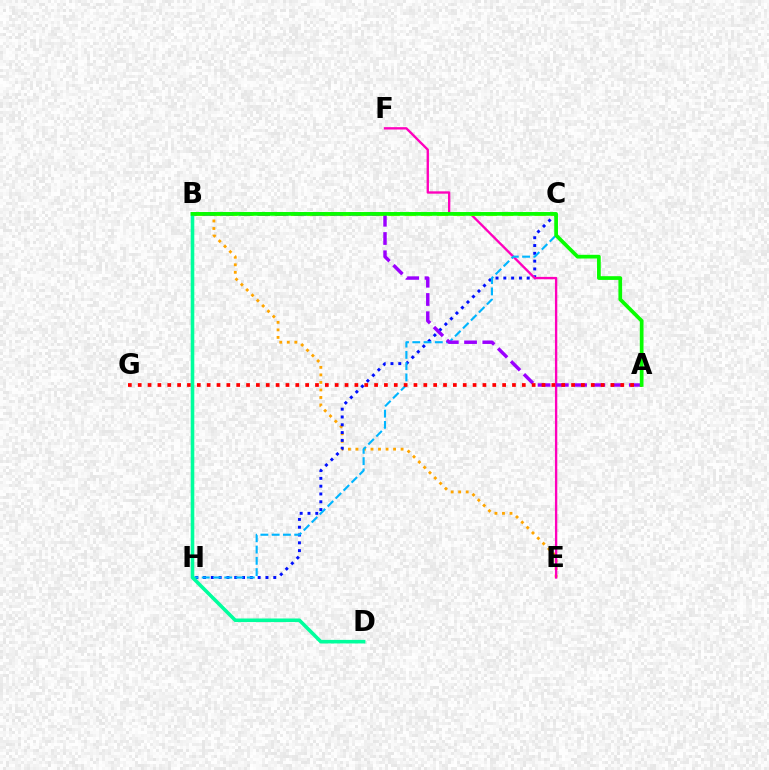{('B', 'E'): [{'color': '#ffa500', 'line_style': 'dotted', 'thickness': 2.05}], ('C', 'H'): [{'color': '#0010ff', 'line_style': 'dotted', 'thickness': 2.12}, {'color': '#00b5ff', 'line_style': 'dashed', 'thickness': 1.53}], ('E', 'F'): [{'color': '#ff00bd', 'line_style': 'solid', 'thickness': 1.69}], ('B', 'C'): [{'color': '#b3ff00', 'line_style': 'dashed', 'thickness': 2.21}], ('A', 'B'): [{'color': '#9b00ff', 'line_style': 'dashed', 'thickness': 2.48}, {'color': '#08ff00', 'line_style': 'solid', 'thickness': 2.68}], ('A', 'G'): [{'color': '#ff0000', 'line_style': 'dotted', 'thickness': 2.68}], ('B', 'D'): [{'color': '#00ff9d', 'line_style': 'solid', 'thickness': 2.57}]}